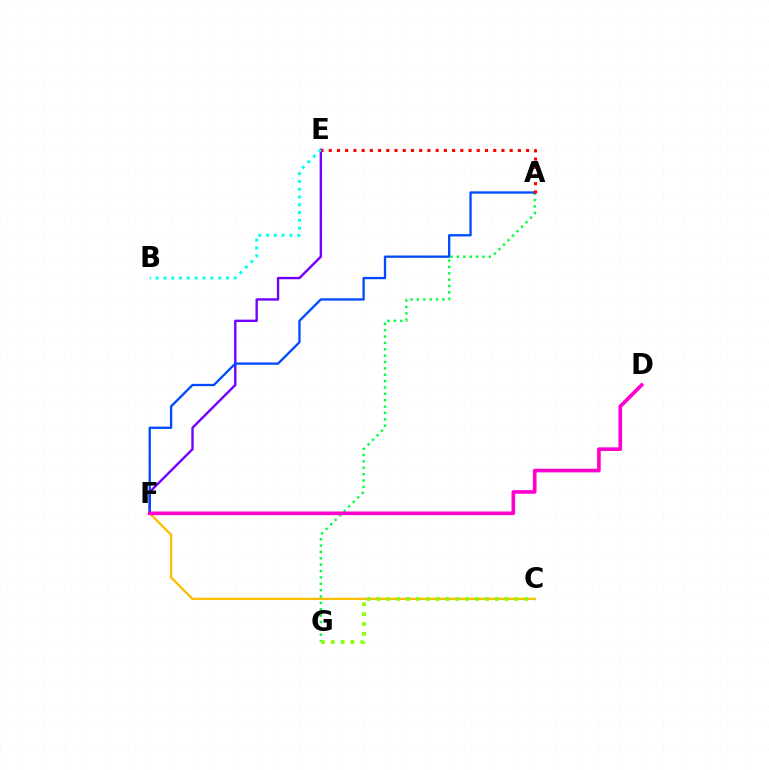{('E', 'F'): [{'color': '#7200ff', 'line_style': 'solid', 'thickness': 1.71}], ('B', 'E'): [{'color': '#00fff6', 'line_style': 'dotted', 'thickness': 2.12}], ('C', 'F'): [{'color': '#ffbd00', 'line_style': 'solid', 'thickness': 1.66}], ('A', 'G'): [{'color': '#00ff39', 'line_style': 'dotted', 'thickness': 1.73}], ('C', 'G'): [{'color': '#84ff00', 'line_style': 'dotted', 'thickness': 2.68}], ('A', 'F'): [{'color': '#004bff', 'line_style': 'solid', 'thickness': 1.67}], ('D', 'F'): [{'color': '#ff00cf', 'line_style': 'solid', 'thickness': 2.62}], ('A', 'E'): [{'color': '#ff0000', 'line_style': 'dotted', 'thickness': 2.23}]}